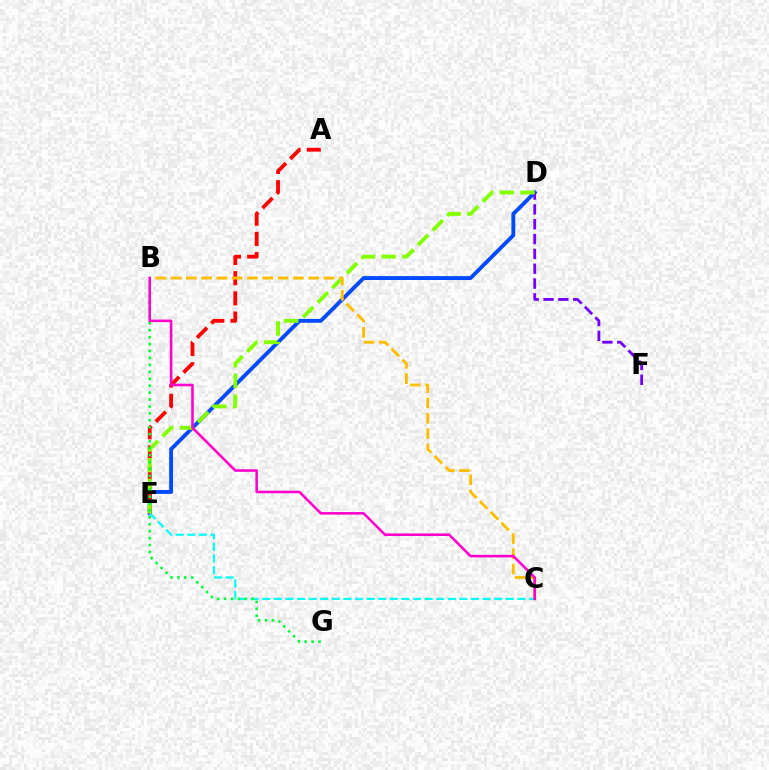{('D', 'E'): [{'color': '#004bff', 'line_style': 'solid', 'thickness': 2.79}, {'color': '#84ff00', 'line_style': 'dashed', 'thickness': 2.81}], ('D', 'F'): [{'color': '#7200ff', 'line_style': 'dashed', 'thickness': 2.02}], ('C', 'E'): [{'color': '#00fff6', 'line_style': 'dashed', 'thickness': 1.58}], ('A', 'E'): [{'color': '#ff0000', 'line_style': 'dashed', 'thickness': 2.75}], ('B', 'C'): [{'color': '#ffbd00', 'line_style': 'dashed', 'thickness': 2.08}, {'color': '#ff00cf', 'line_style': 'solid', 'thickness': 1.86}], ('B', 'G'): [{'color': '#00ff39', 'line_style': 'dotted', 'thickness': 1.88}]}